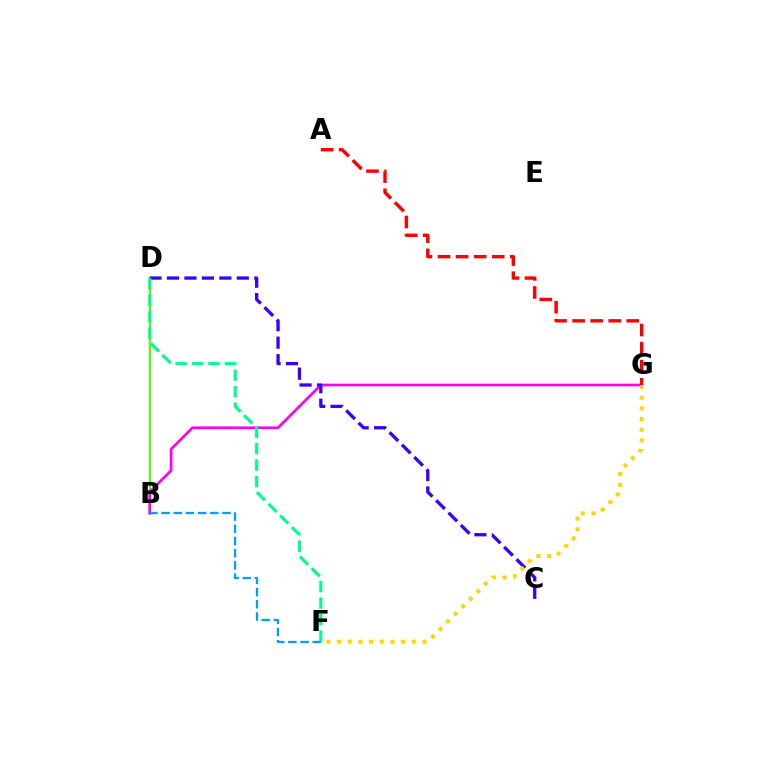{('B', 'D'): [{'color': '#4fff00', 'line_style': 'solid', 'thickness': 1.52}], ('B', 'G'): [{'color': '#ff00ed', 'line_style': 'solid', 'thickness': 1.94}], ('A', 'G'): [{'color': '#ff0000', 'line_style': 'dashed', 'thickness': 2.45}], ('C', 'D'): [{'color': '#3700ff', 'line_style': 'dashed', 'thickness': 2.37}], ('D', 'F'): [{'color': '#00ff86', 'line_style': 'dashed', 'thickness': 2.23}], ('B', 'F'): [{'color': '#009eff', 'line_style': 'dashed', 'thickness': 1.65}], ('F', 'G'): [{'color': '#ffd500', 'line_style': 'dotted', 'thickness': 2.9}]}